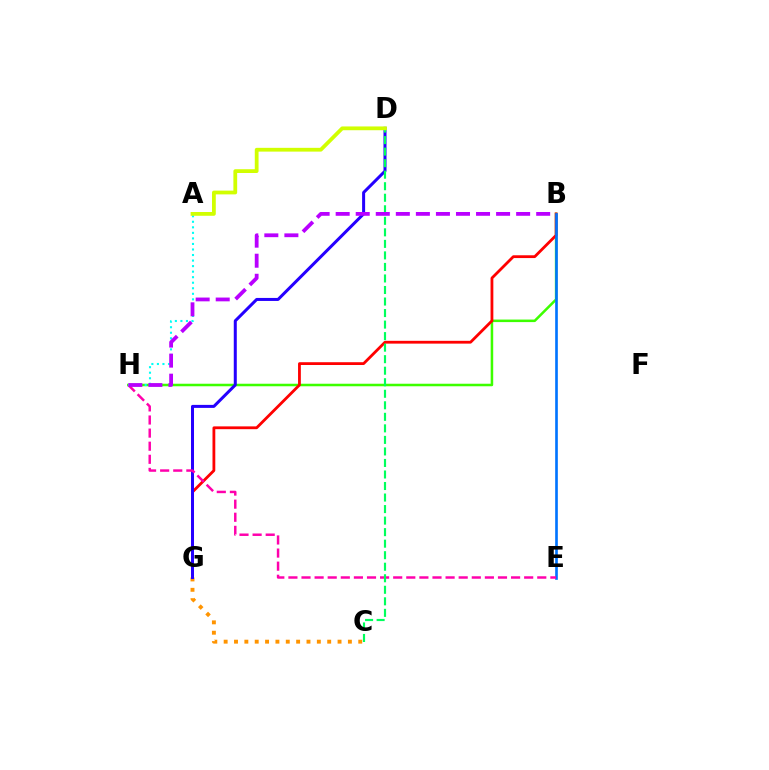{('B', 'H'): [{'color': '#3dff00', 'line_style': 'solid', 'thickness': 1.82}, {'color': '#b900ff', 'line_style': 'dashed', 'thickness': 2.72}], ('B', 'G'): [{'color': '#ff0000', 'line_style': 'solid', 'thickness': 2.01}], ('C', 'G'): [{'color': '#ff9400', 'line_style': 'dotted', 'thickness': 2.81}], ('B', 'E'): [{'color': '#0074ff', 'line_style': 'solid', 'thickness': 1.91}], ('D', 'G'): [{'color': '#2500ff', 'line_style': 'solid', 'thickness': 2.17}], ('E', 'H'): [{'color': '#ff00ac', 'line_style': 'dashed', 'thickness': 1.78}], ('A', 'H'): [{'color': '#00fff6', 'line_style': 'dotted', 'thickness': 1.51}], ('C', 'D'): [{'color': '#00ff5c', 'line_style': 'dashed', 'thickness': 1.57}], ('A', 'D'): [{'color': '#d1ff00', 'line_style': 'solid', 'thickness': 2.72}]}